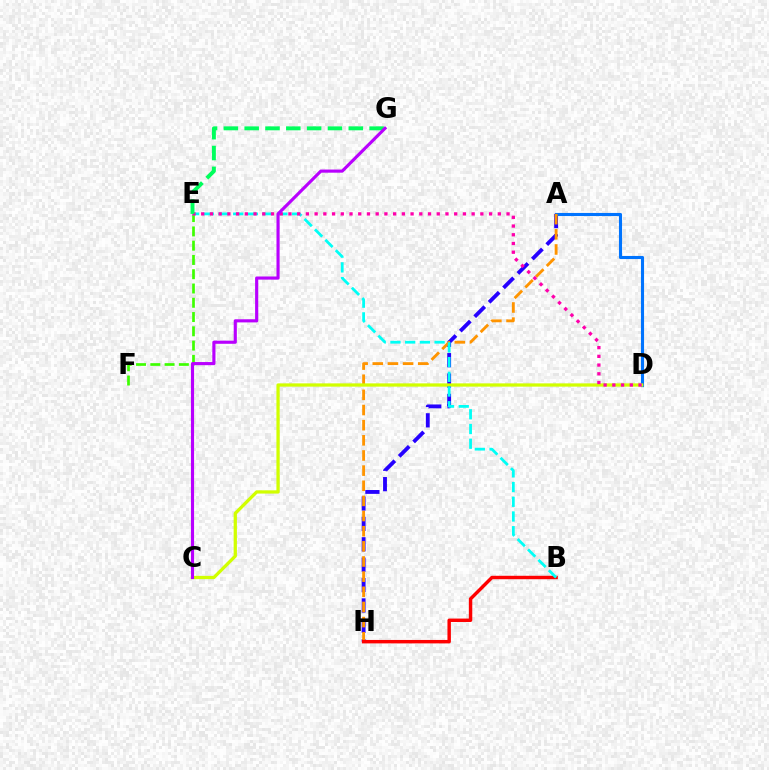{('E', 'F'): [{'color': '#3dff00', 'line_style': 'dashed', 'thickness': 1.94}], ('A', 'H'): [{'color': '#2500ff', 'line_style': 'dashed', 'thickness': 2.77}, {'color': '#ff9400', 'line_style': 'dashed', 'thickness': 2.06}], ('A', 'D'): [{'color': '#0074ff', 'line_style': 'solid', 'thickness': 2.24}], ('B', 'H'): [{'color': '#ff0000', 'line_style': 'solid', 'thickness': 2.47}], ('C', 'D'): [{'color': '#d1ff00', 'line_style': 'solid', 'thickness': 2.35}], ('B', 'E'): [{'color': '#00fff6', 'line_style': 'dashed', 'thickness': 2.0}], ('D', 'E'): [{'color': '#ff00ac', 'line_style': 'dotted', 'thickness': 2.37}], ('E', 'G'): [{'color': '#00ff5c', 'line_style': 'dashed', 'thickness': 2.83}], ('C', 'G'): [{'color': '#b900ff', 'line_style': 'solid', 'thickness': 2.26}]}